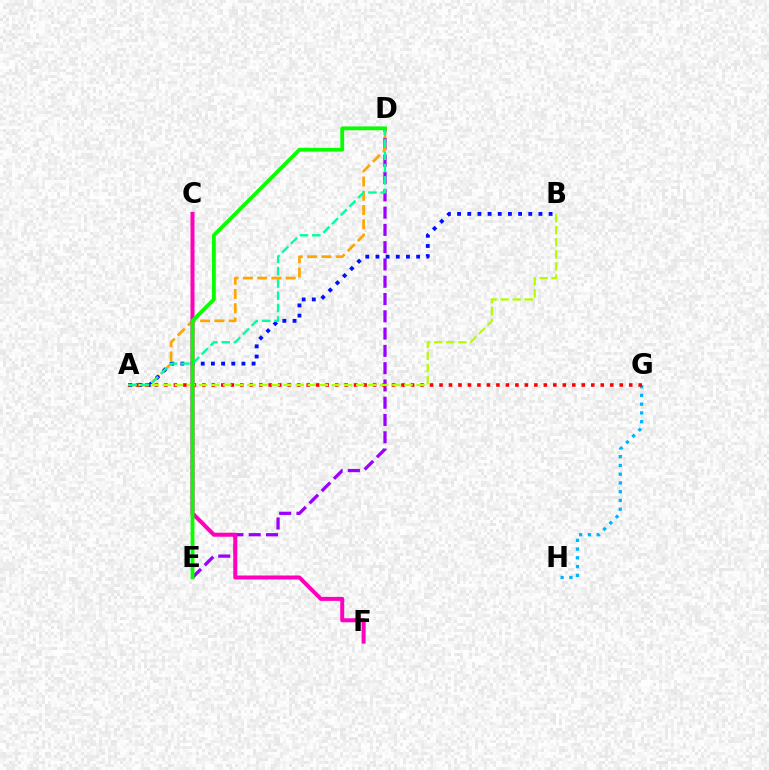{('D', 'E'): [{'color': '#9b00ff', 'line_style': 'dashed', 'thickness': 2.35}, {'color': '#08ff00', 'line_style': 'solid', 'thickness': 2.76}], ('G', 'H'): [{'color': '#00b5ff', 'line_style': 'dotted', 'thickness': 2.38}], ('A', 'D'): [{'color': '#ffa500', 'line_style': 'dashed', 'thickness': 1.94}, {'color': '#00ff9d', 'line_style': 'dashed', 'thickness': 1.67}], ('A', 'B'): [{'color': '#0010ff', 'line_style': 'dotted', 'thickness': 2.76}, {'color': '#b3ff00', 'line_style': 'dashed', 'thickness': 1.64}], ('C', 'F'): [{'color': '#ff00bd', 'line_style': 'solid', 'thickness': 2.89}], ('A', 'G'): [{'color': '#ff0000', 'line_style': 'dotted', 'thickness': 2.58}]}